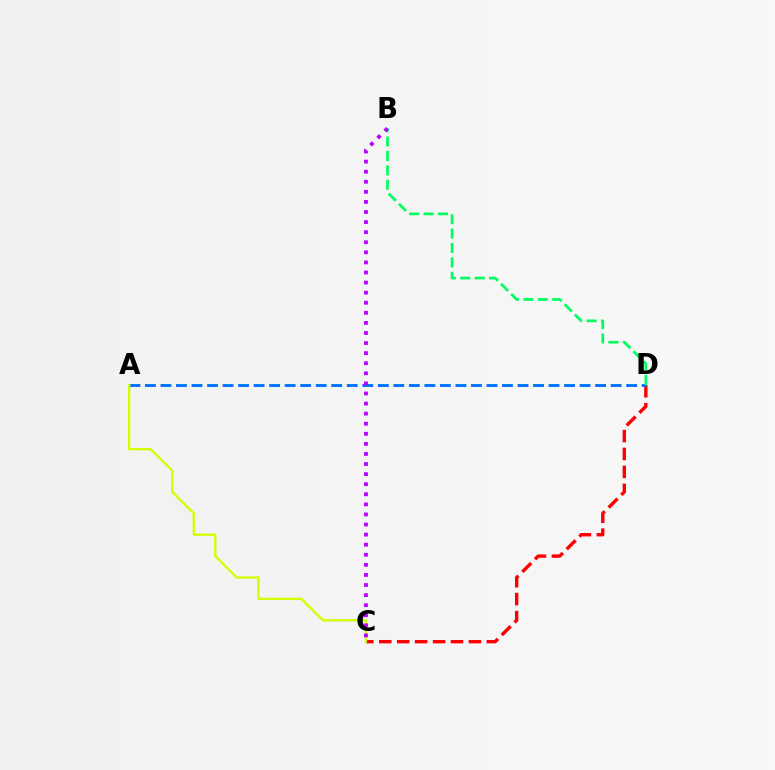{('C', 'D'): [{'color': '#ff0000', 'line_style': 'dashed', 'thickness': 2.43}], ('A', 'D'): [{'color': '#0074ff', 'line_style': 'dashed', 'thickness': 2.11}], ('B', 'D'): [{'color': '#00ff5c', 'line_style': 'dashed', 'thickness': 1.96}], ('A', 'C'): [{'color': '#d1ff00', 'line_style': 'solid', 'thickness': 1.66}], ('B', 'C'): [{'color': '#b900ff', 'line_style': 'dotted', 'thickness': 2.74}]}